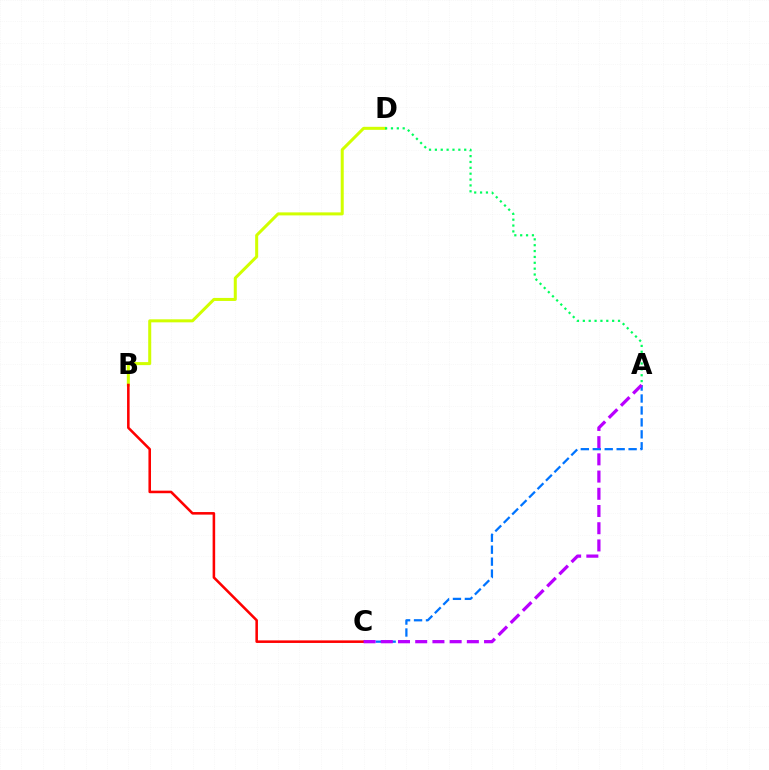{('A', 'C'): [{'color': '#0074ff', 'line_style': 'dashed', 'thickness': 1.62}, {'color': '#b900ff', 'line_style': 'dashed', 'thickness': 2.34}], ('B', 'D'): [{'color': '#d1ff00', 'line_style': 'solid', 'thickness': 2.18}], ('B', 'C'): [{'color': '#ff0000', 'line_style': 'solid', 'thickness': 1.84}], ('A', 'D'): [{'color': '#00ff5c', 'line_style': 'dotted', 'thickness': 1.59}]}